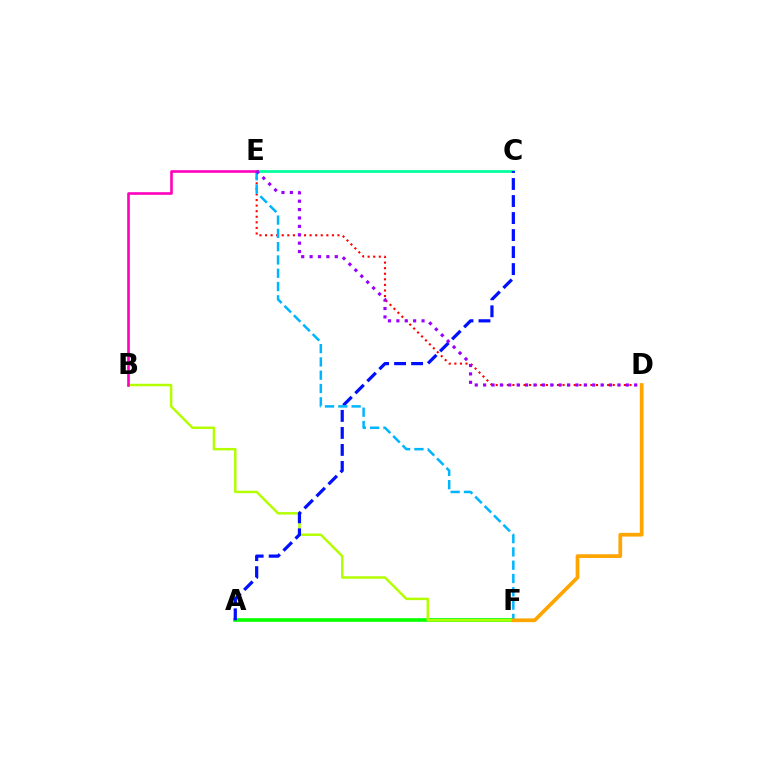{('A', 'F'): [{'color': '#08ff00', 'line_style': 'solid', 'thickness': 2.63}], ('B', 'F'): [{'color': '#b3ff00', 'line_style': 'solid', 'thickness': 1.78}], ('D', 'E'): [{'color': '#ff0000', 'line_style': 'dotted', 'thickness': 1.51}, {'color': '#9b00ff', 'line_style': 'dotted', 'thickness': 2.28}], ('C', 'E'): [{'color': '#00ff9d', 'line_style': 'solid', 'thickness': 1.95}], ('A', 'C'): [{'color': '#0010ff', 'line_style': 'dashed', 'thickness': 2.31}], ('E', 'F'): [{'color': '#00b5ff', 'line_style': 'dashed', 'thickness': 1.81}], ('B', 'E'): [{'color': '#ff00bd', 'line_style': 'solid', 'thickness': 1.88}], ('D', 'F'): [{'color': '#ffa500', 'line_style': 'solid', 'thickness': 2.68}]}